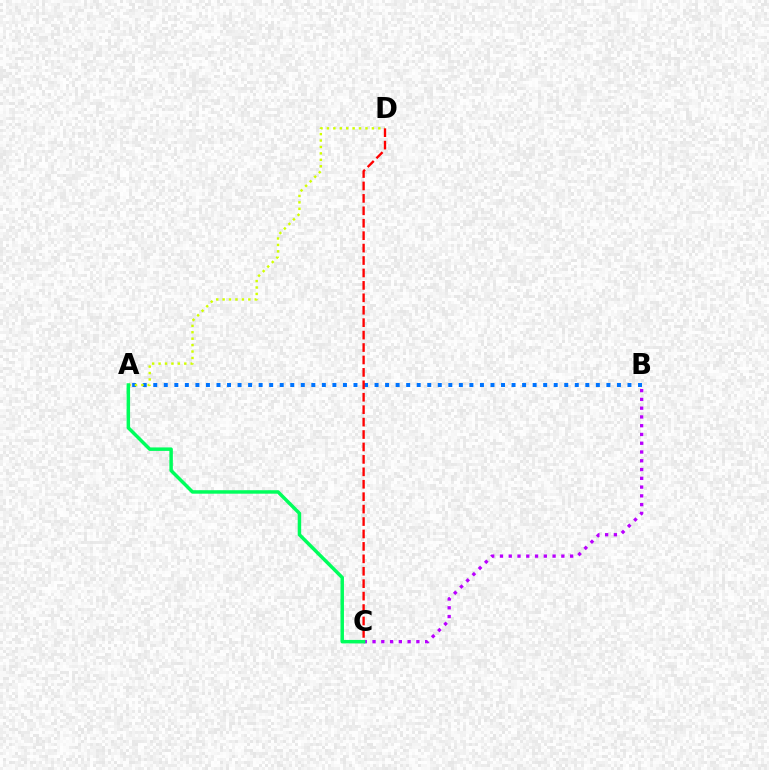{('A', 'B'): [{'color': '#0074ff', 'line_style': 'dotted', 'thickness': 2.86}], ('B', 'C'): [{'color': '#b900ff', 'line_style': 'dotted', 'thickness': 2.38}], ('A', 'D'): [{'color': '#d1ff00', 'line_style': 'dotted', 'thickness': 1.75}], ('C', 'D'): [{'color': '#ff0000', 'line_style': 'dashed', 'thickness': 1.69}], ('A', 'C'): [{'color': '#00ff5c', 'line_style': 'solid', 'thickness': 2.51}]}